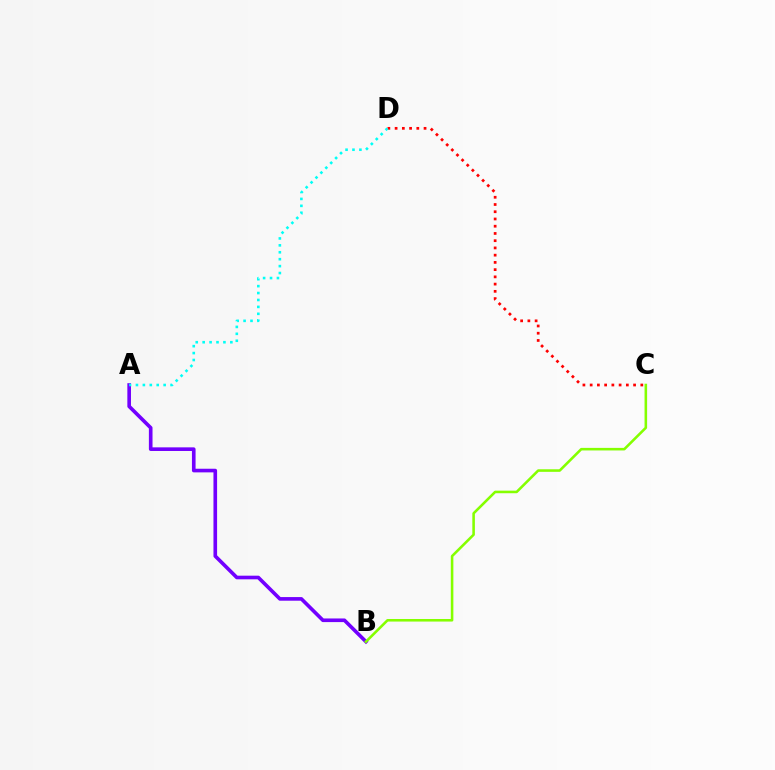{('A', 'B'): [{'color': '#7200ff', 'line_style': 'solid', 'thickness': 2.62}], ('C', 'D'): [{'color': '#ff0000', 'line_style': 'dotted', 'thickness': 1.97}], ('A', 'D'): [{'color': '#00fff6', 'line_style': 'dotted', 'thickness': 1.88}], ('B', 'C'): [{'color': '#84ff00', 'line_style': 'solid', 'thickness': 1.85}]}